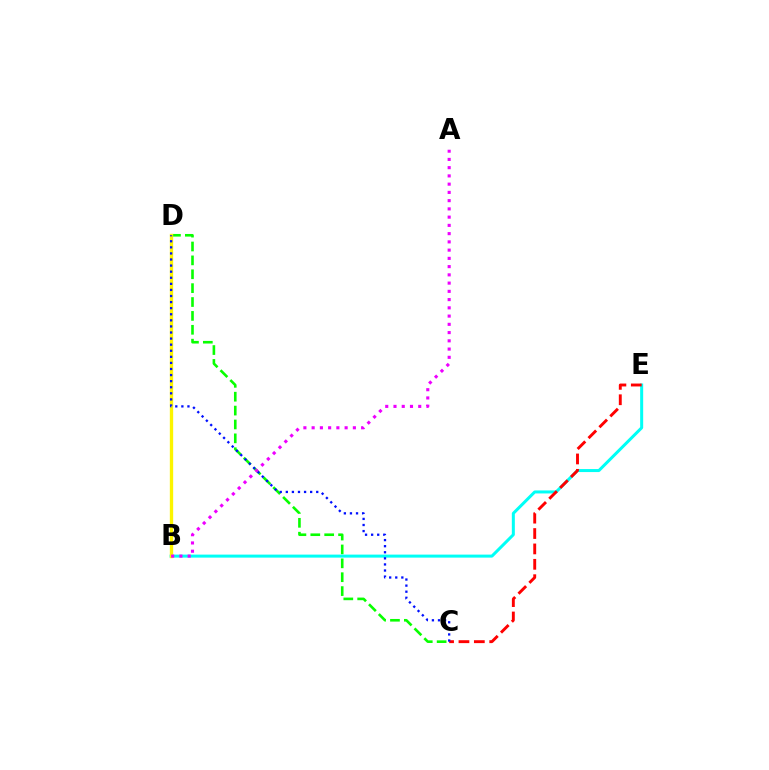{('C', 'D'): [{'color': '#08ff00', 'line_style': 'dashed', 'thickness': 1.89}, {'color': '#0010ff', 'line_style': 'dotted', 'thickness': 1.65}], ('B', 'E'): [{'color': '#00fff6', 'line_style': 'solid', 'thickness': 2.17}], ('B', 'D'): [{'color': '#fcf500', 'line_style': 'solid', 'thickness': 2.4}], ('C', 'E'): [{'color': '#ff0000', 'line_style': 'dashed', 'thickness': 2.09}], ('A', 'B'): [{'color': '#ee00ff', 'line_style': 'dotted', 'thickness': 2.24}]}